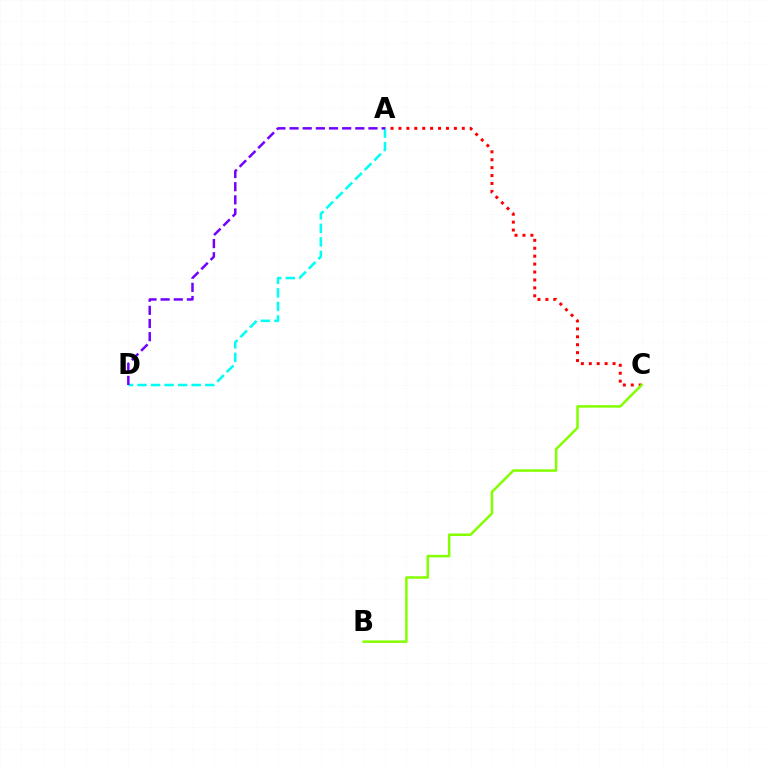{('A', 'C'): [{'color': '#ff0000', 'line_style': 'dotted', 'thickness': 2.15}], ('B', 'C'): [{'color': '#84ff00', 'line_style': 'solid', 'thickness': 1.81}], ('A', 'D'): [{'color': '#00fff6', 'line_style': 'dashed', 'thickness': 1.84}, {'color': '#7200ff', 'line_style': 'dashed', 'thickness': 1.79}]}